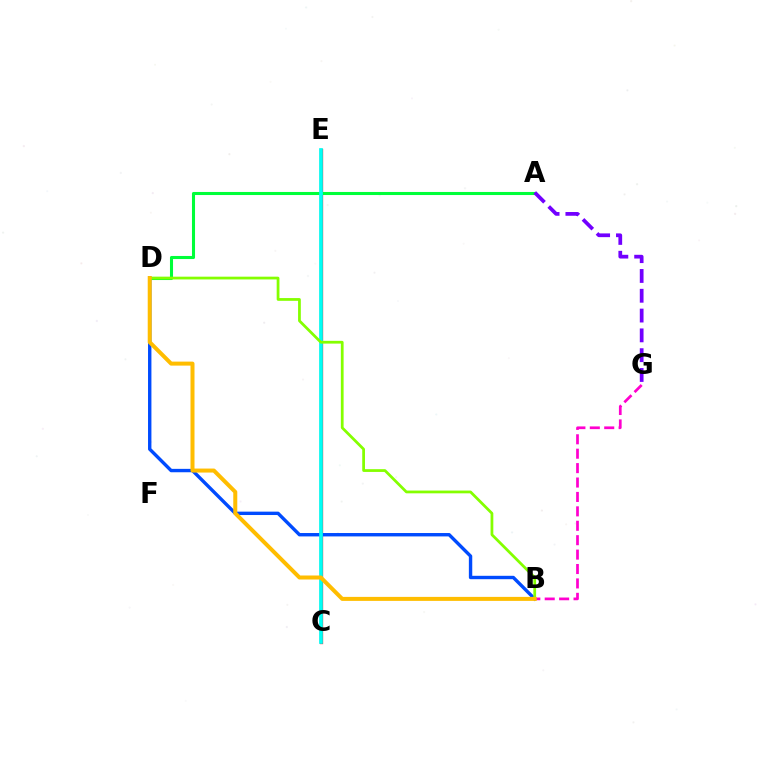{('C', 'E'): [{'color': '#ff0000', 'line_style': 'solid', 'thickness': 2.36}, {'color': '#00fff6', 'line_style': 'solid', 'thickness': 2.65}], ('B', 'D'): [{'color': '#004bff', 'line_style': 'solid', 'thickness': 2.44}, {'color': '#84ff00', 'line_style': 'solid', 'thickness': 1.98}, {'color': '#ffbd00', 'line_style': 'solid', 'thickness': 2.88}], ('A', 'D'): [{'color': '#00ff39', 'line_style': 'solid', 'thickness': 2.21}], ('B', 'G'): [{'color': '#ff00cf', 'line_style': 'dashed', 'thickness': 1.96}], ('A', 'G'): [{'color': '#7200ff', 'line_style': 'dashed', 'thickness': 2.69}]}